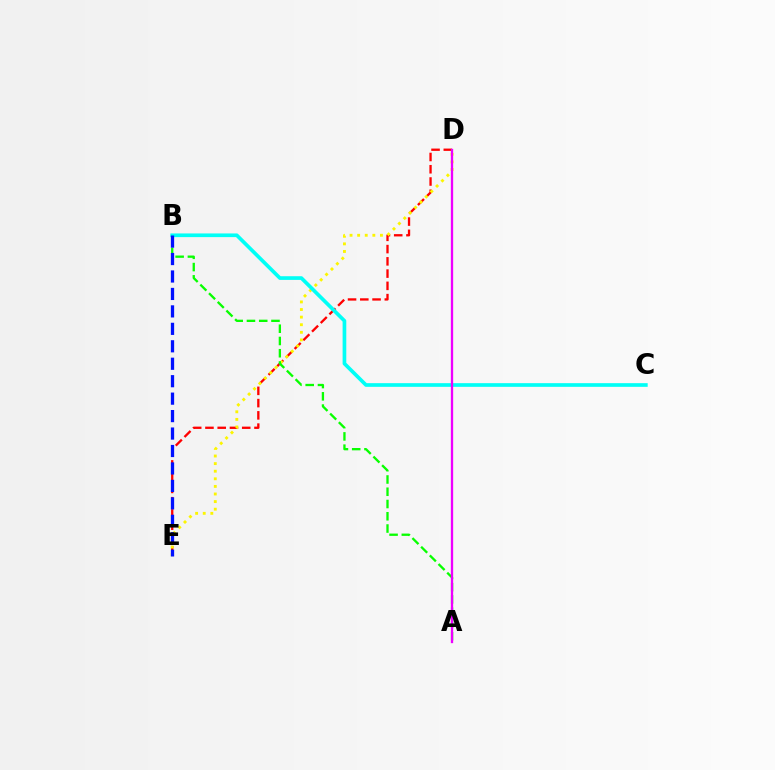{('D', 'E'): [{'color': '#ff0000', 'line_style': 'dashed', 'thickness': 1.67}, {'color': '#fcf500', 'line_style': 'dotted', 'thickness': 2.06}], ('A', 'B'): [{'color': '#08ff00', 'line_style': 'dashed', 'thickness': 1.67}], ('B', 'C'): [{'color': '#00fff6', 'line_style': 'solid', 'thickness': 2.65}], ('B', 'E'): [{'color': '#0010ff', 'line_style': 'dashed', 'thickness': 2.37}], ('A', 'D'): [{'color': '#ee00ff', 'line_style': 'solid', 'thickness': 1.67}]}